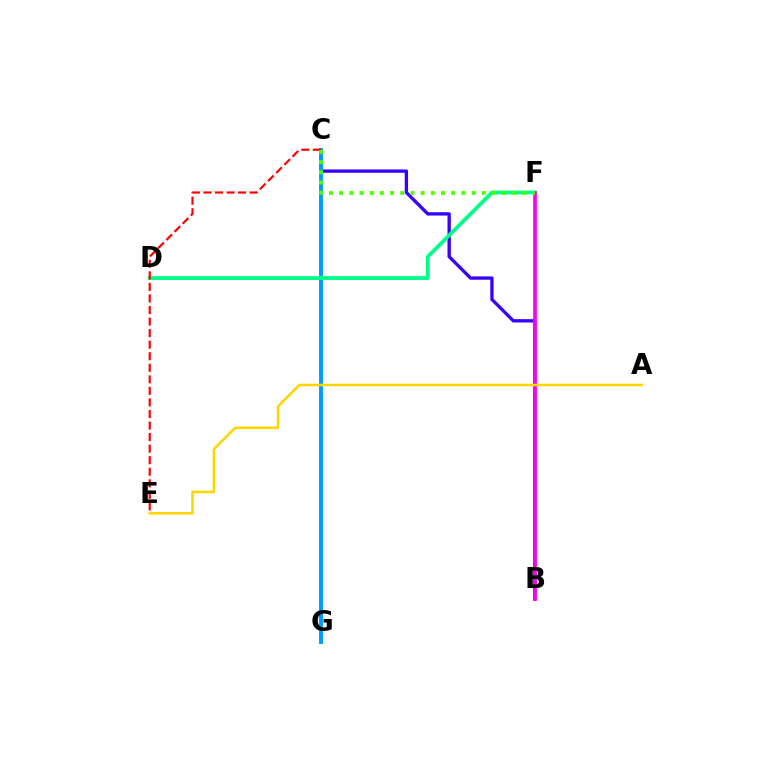{('B', 'C'): [{'color': '#3700ff', 'line_style': 'solid', 'thickness': 2.4}], ('C', 'G'): [{'color': '#009eff', 'line_style': 'solid', 'thickness': 2.83}], ('D', 'F'): [{'color': '#00ff86', 'line_style': 'solid', 'thickness': 2.72}], ('C', 'E'): [{'color': '#ff0000', 'line_style': 'dashed', 'thickness': 1.57}], ('B', 'F'): [{'color': '#ff00ed', 'line_style': 'solid', 'thickness': 2.65}], ('C', 'F'): [{'color': '#4fff00', 'line_style': 'dotted', 'thickness': 2.77}], ('A', 'E'): [{'color': '#ffd500', 'line_style': 'solid', 'thickness': 1.84}]}